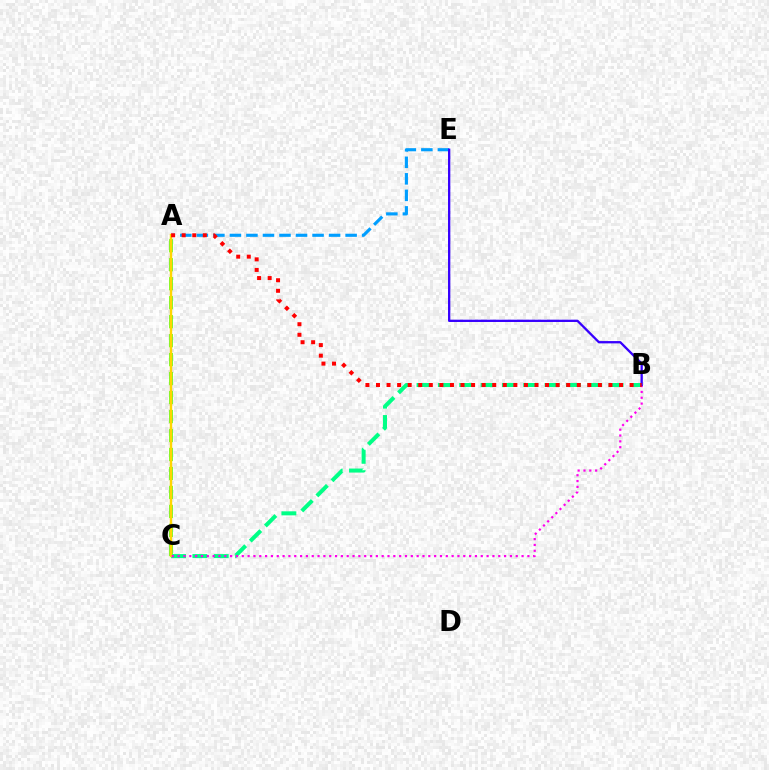{('A', 'C'): [{'color': '#4fff00', 'line_style': 'dashed', 'thickness': 2.58}, {'color': '#ffd500', 'line_style': 'solid', 'thickness': 1.75}], ('B', 'C'): [{'color': '#00ff86', 'line_style': 'dashed', 'thickness': 2.9}, {'color': '#ff00ed', 'line_style': 'dotted', 'thickness': 1.58}], ('A', 'E'): [{'color': '#009eff', 'line_style': 'dashed', 'thickness': 2.25}], ('B', 'E'): [{'color': '#3700ff', 'line_style': 'solid', 'thickness': 1.66}], ('A', 'B'): [{'color': '#ff0000', 'line_style': 'dotted', 'thickness': 2.87}]}